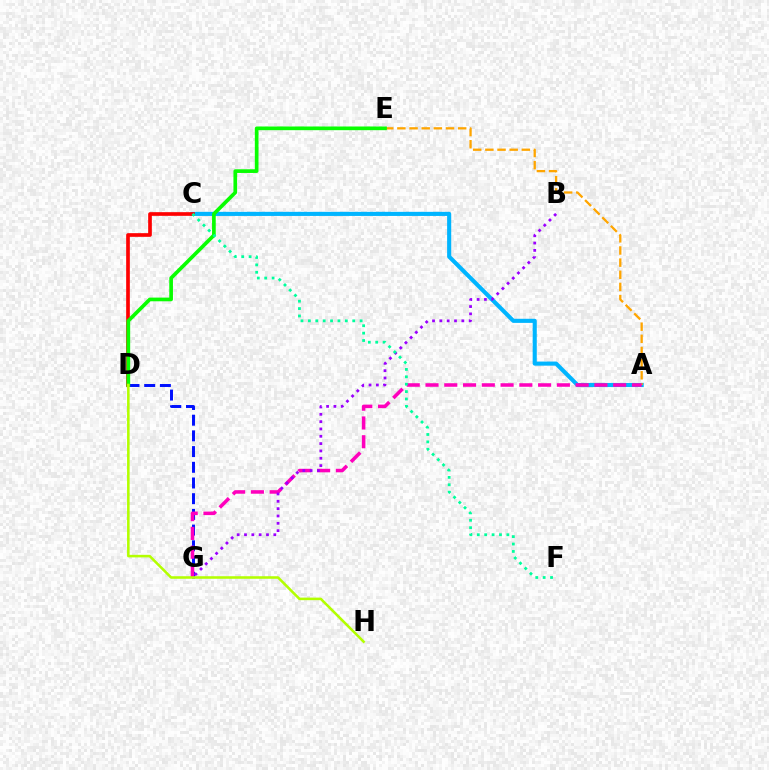{('A', 'C'): [{'color': '#00b5ff', 'line_style': 'solid', 'thickness': 2.95}], ('C', 'D'): [{'color': '#ff0000', 'line_style': 'solid', 'thickness': 2.64}], ('D', 'G'): [{'color': '#0010ff', 'line_style': 'dashed', 'thickness': 2.13}], ('A', 'E'): [{'color': '#ffa500', 'line_style': 'dashed', 'thickness': 1.65}], ('D', 'E'): [{'color': '#08ff00', 'line_style': 'solid', 'thickness': 2.65}], ('A', 'G'): [{'color': '#ff00bd', 'line_style': 'dashed', 'thickness': 2.55}], ('B', 'G'): [{'color': '#9b00ff', 'line_style': 'dotted', 'thickness': 1.99}], ('C', 'F'): [{'color': '#00ff9d', 'line_style': 'dotted', 'thickness': 2.01}], ('D', 'H'): [{'color': '#b3ff00', 'line_style': 'solid', 'thickness': 1.84}]}